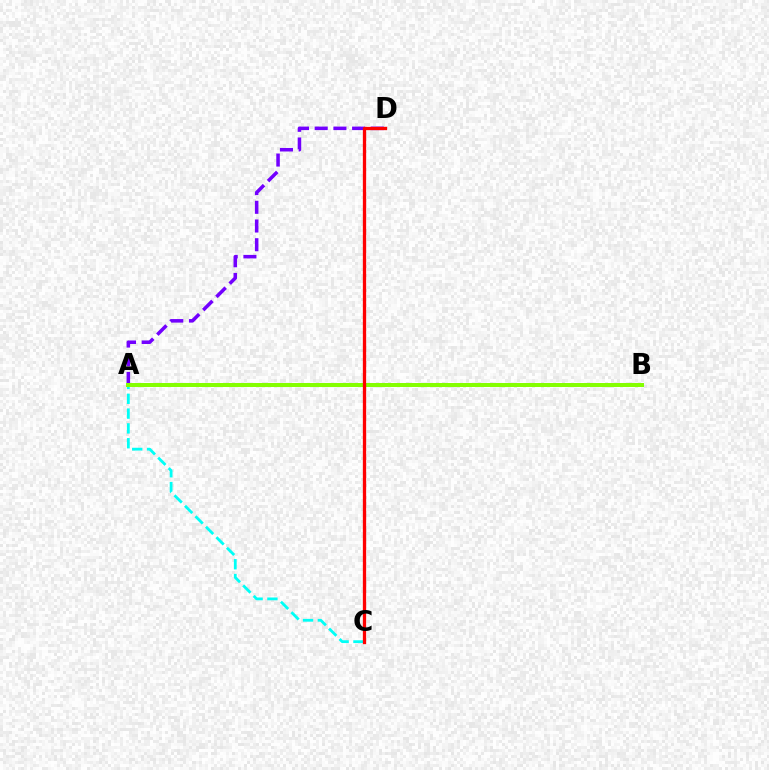{('A', 'C'): [{'color': '#00fff6', 'line_style': 'dashed', 'thickness': 2.01}], ('A', 'D'): [{'color': '#7200ff', 'line_style': 'dashed', 'thickness': 2.54}], ('A', 'B'): [{'color': '#84ff00', 'line_style': 'solid', 'thickness': 2.87}], ('C', 'D'): [{'color': '#ff0000', 'line_style': 'solid', 'thickness': 2.37}]}